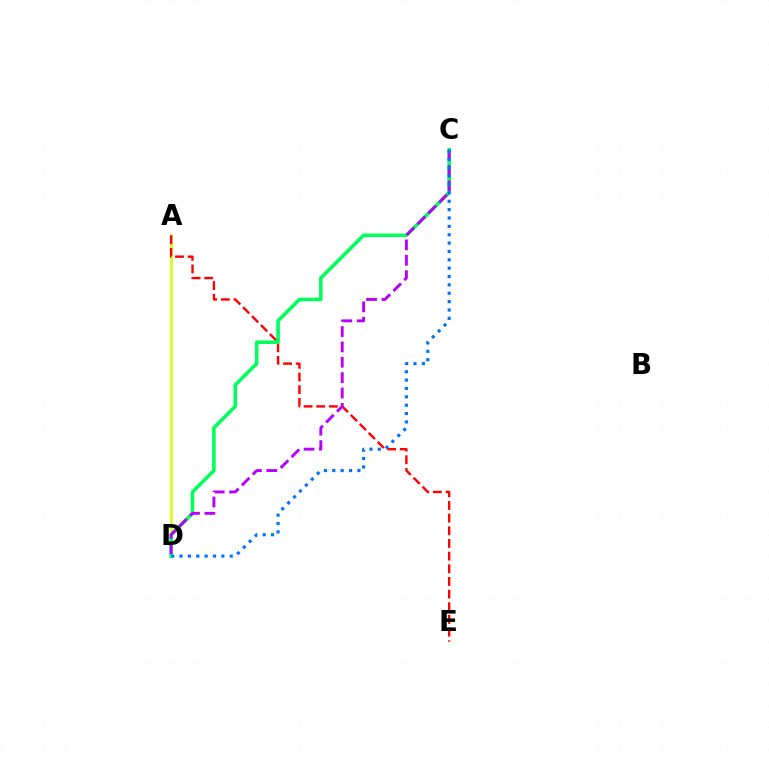{('A', 'D'): [{'color': '#d1ff00', 'line_style': 'solid', 'thickness': 1.82}], ('A', 'E'): [{'color': '#ff0000', 'line_style': 'dashed', 'thickness': 1.72}], ('C', 'D'): [{'color': '#00ff5c', 'line_style': 'solid', 'thickness': 2.57}, {'color': '#b900ff', 'line_style': 'dashed', 'thickness': 2.09}, {'color': '#0074ff', 'line_style': 'dotted', 'thickness': 2.27}]}